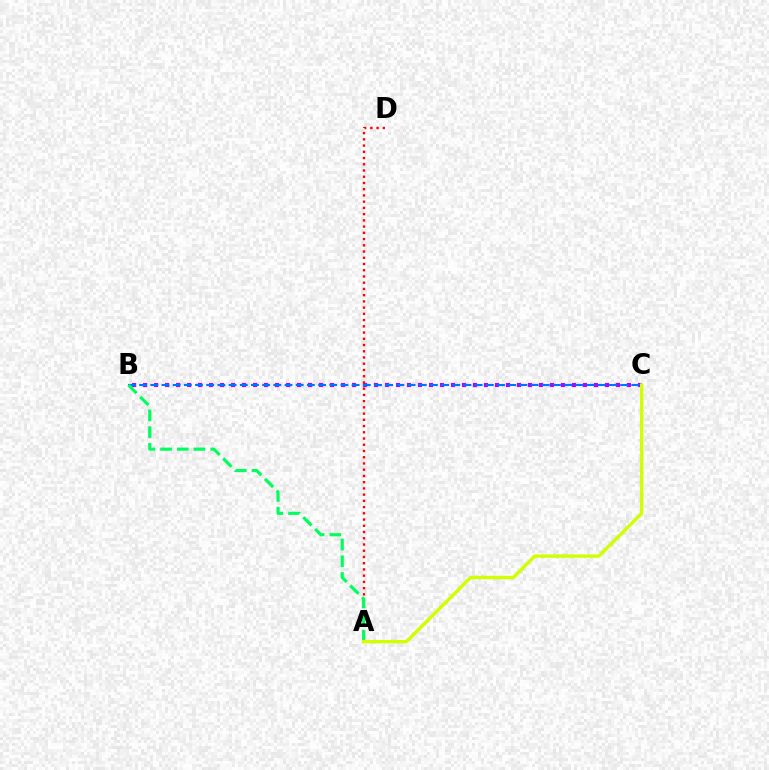{('B', 'C'): [{'color': '#b900ff', 'line_style': 'dotted', 'thickness': 2.99}, {'color': '#0074ff', 'line_style': 'dashed', 'thickness': 1.52}], ('A', 'D'): [{'color': '#ff0000', 'line_style': 'dotted', 'thickness': 1.69}], ('A', 'B'): [{'color': '#00ff5c', 'line_style': 'dashed', 'thickness': 2.27}], ('A', 'C'): [{'color': '#d1ff00', 'line_style': 'solid', 'thickness': 2.42}]}